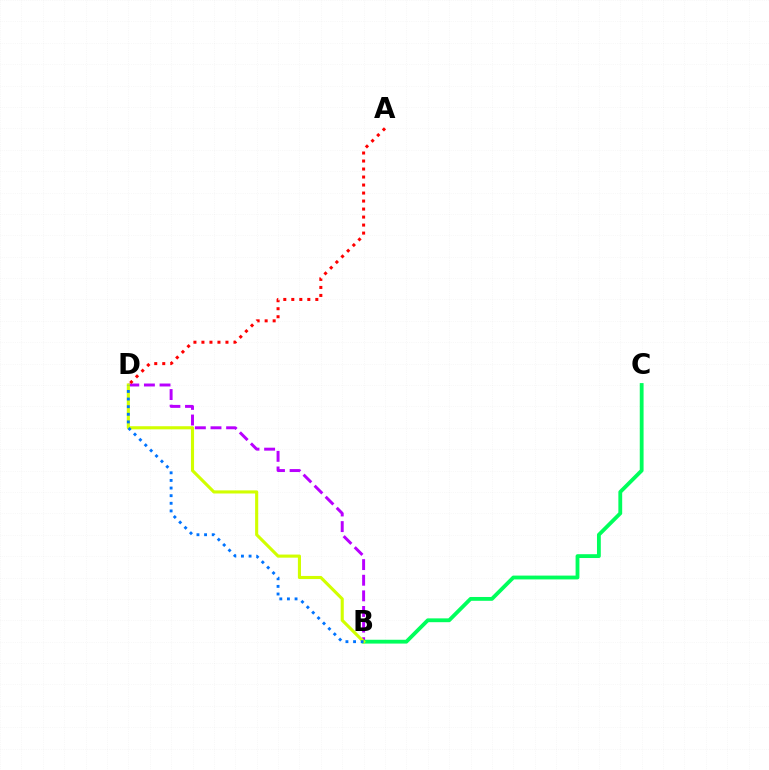{('B', 'D'): [{'color': '#b900ff', 'line_style': 'dashed', 'thickness': 2.12}, {'color': '#d1ff00', 'line_style': 'solid', 'thickness': 2.24}, {'color': '#0074ff', 'line_style': 'dotted', 'thickness': 2.07}], ('B', 'C'): [{'color': '#00ff5c', 'line_style': 'solid', 'thickness': 2.75}], ('A', 'D'): [{'color': '#ff0000', 'line_style': 'dotted', 'thickness': 2.18}]}